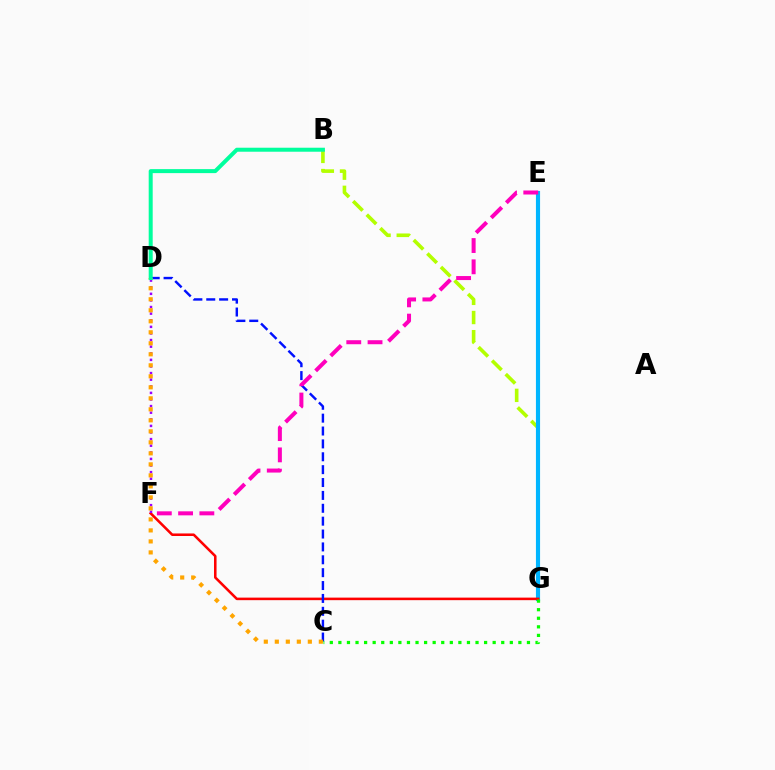{('B', 'G'): [{'color': '#b3ff00', 'line_style': 'dashed', 'thickness': 2.6}], ('E', 'G'): [{'color': '#00b5ff', 'line_style': 'solid', 'thickness': 2.98}], ('F', 'G'): [{'color': '#ff0000', 'line_style': 'solid', 'thickness': 1.83}], ('C', 'D'): [{'color': '#0010ff', 'line_style': 'dashed', 'thickness': 1.75}, {'color': '#ffa500', 'line_style': 'dotted', 'thickness': 2.99}], ('E', 'F'): [{'color': '#ff00bd', 'line_style': 'dashed', 'thickness': 2.89}], ('D', 'F'): [{'color': '#9b00ff', 'line_style': 'dotted', 'thickness': 1.79}], ('C', 'G'): [{'color': '#08ff00', 'line_style': 'dotted', 'thickness': 2.33}], ('B', 'D'): [{'color': '#00ff9d', 'line_style': 'solid', 'thickness': 2.88}]}